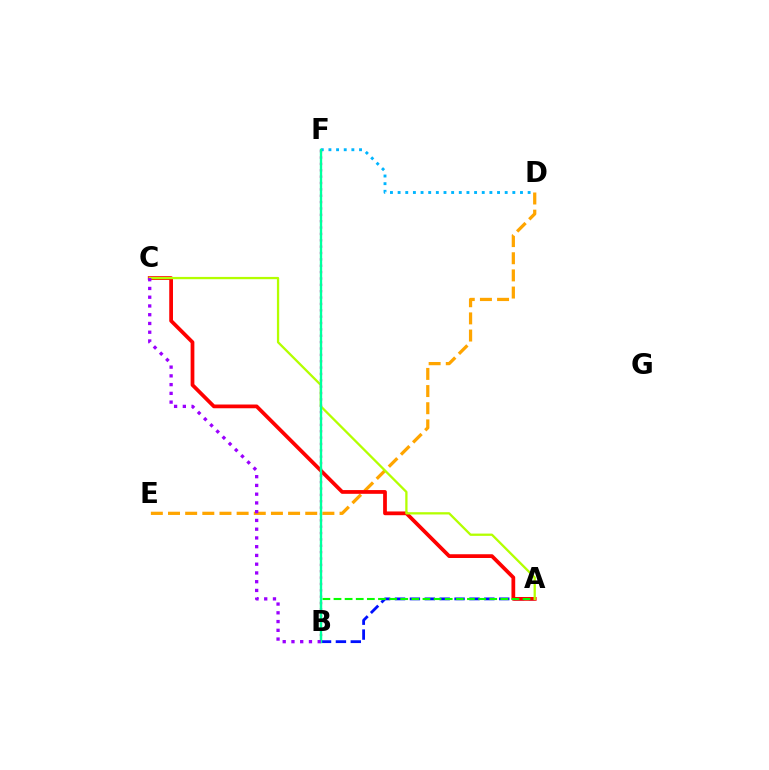{('B', 'F'): [{'color': '#ff00bd', 'line_style': 'dotted', 'thickness': 1.73}, {'color': '#00ff9d', 'line_style': 'solid', 'thickness': 1.7}], ('D', 'E'): [{'color': '#ffa500', 'line_style': 'dashed', 'thickness': 2.33}], ('A', 'B'): [{'color': '#0010ff', 'line_style': 'dashed', 'thickness': 2.02}, {'color': '#08ff00', 'line_style': 'dashed', 'thickness': 1.51}], ('A', 'C'): [{'color': '#ff0000', 'line_style': 'solid', 'thickness': 2.7}, {'color': '#b3ff00', 'line_style': 'solid', 'thickness': 1.64}], ('D', 'F'): [{'color': '#00b5ff', 'line_style': 'dotted', 'thickness': 2.08}], ('B', 'C'): [{'color': '#9b00ff', 'line_style': 'dotted', 'thickness': 2.38}]}